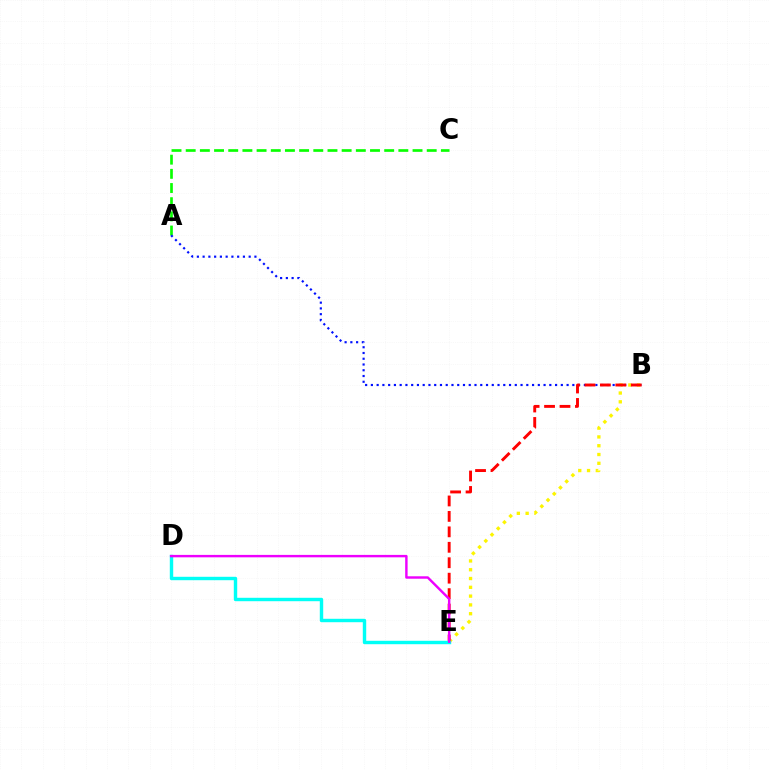{('A', 'C'): [{'color': '#08ff00', 'line_style': 'dashed', 'thickness': 1.93}], ('A', 'B'): [{'color': '#0010ff', 'line_style': 'dotted', 'thickness': 1.56}], ('B', 'E'): [{'color': '#fcf500', 'line_style': 'dotted', 'thickness': 2.39}, {'color': '#ff0000', 'line_style': 'dashed', 'thickness': 2.1}], ('D', 'E'): [{'color': '#00fff6', 'line_style': 'solid', 'thickness': 2.46}, {'color': '#ee00ff', 'line_style': 'solid', 'thickness': 1.75}]}